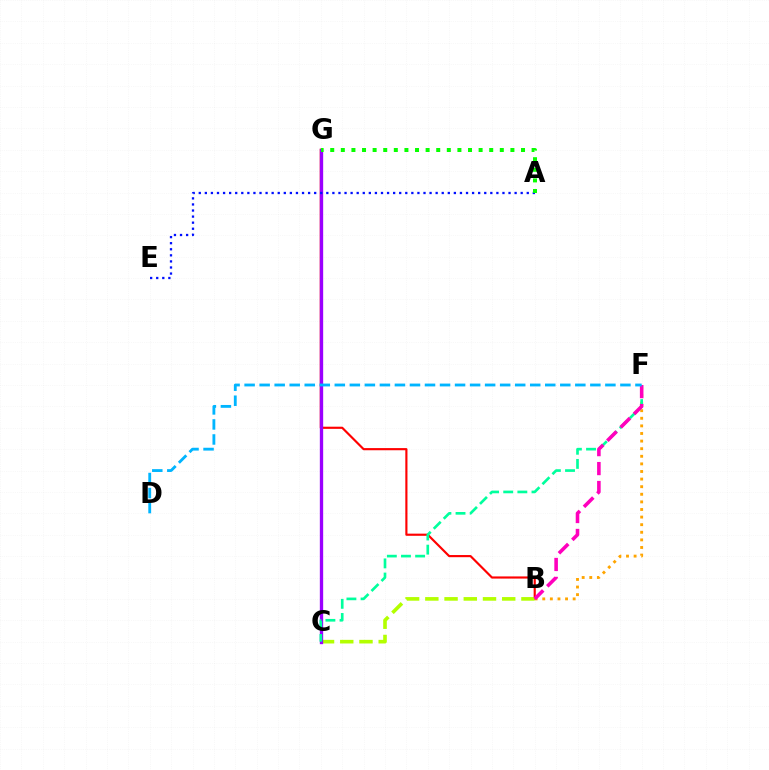{('B', 'G'): [{'color': '#ff0000', 'line_style': 'solid', 'thickness': 1.55}], ('B', 'F'): [{'color': '#ffa500', 'line_style': 'dotted', 'thickness': 2.06}, {'color': '#ff00bd', 'line_style': 'dashed', 'thickness': 2.57}], ('B', 'C'): [{'color': '#b3ff00', 'line_style': 'dashed', 'thickness': 2.61}], ('C', 'G'): [{'color': '#9b00ff', 'line_style': 'solid', 'thickness': 2.4}], ('A', 'E'): [{'color': '#0010ff', 'line_style': 'dotted', 'thickness': 1.65}], ('A', 'G'): [{'color': '#08ff00', 'line_style': 'dotted', 'thickness': 2.88}], ('C', 'F'): [{'color': '#00ff9d', 'line_style': 'dashed', 'thickness': 1.92}], ('D', 'F'): [{'color': '#00b5ff', 'line_style': 'dashed', 'thickness': 2.04}]}